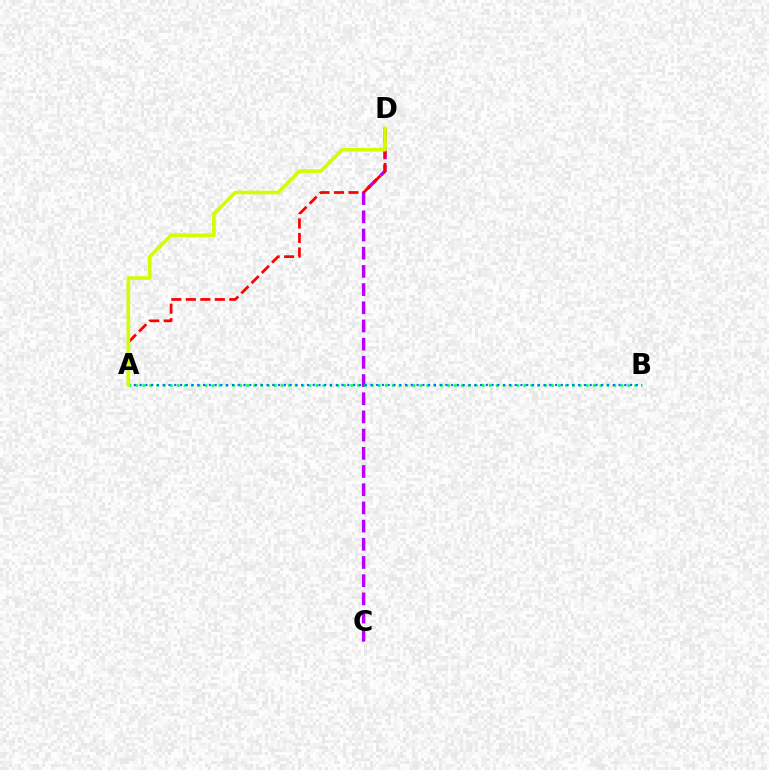{('C', 'D'): [{'color': '#b900ff', 'line_style': 'dashed', 'thickness': 2.47}], ('A', 'D'): [{'color': '#ff0000', 'line_style': 'dashed', 'thickness': 1.97}, {'color': '#d1ff00', 'line_style': 'solid', 'thickness': 2.62}], ('A', 'B'): [{'color': '#00ff5c', 'line_style': 'dotted', 'thickness': 1.88}, {'color': '#0074ff', 'line_style': 'dotted', 'thickness': 1.57}]}